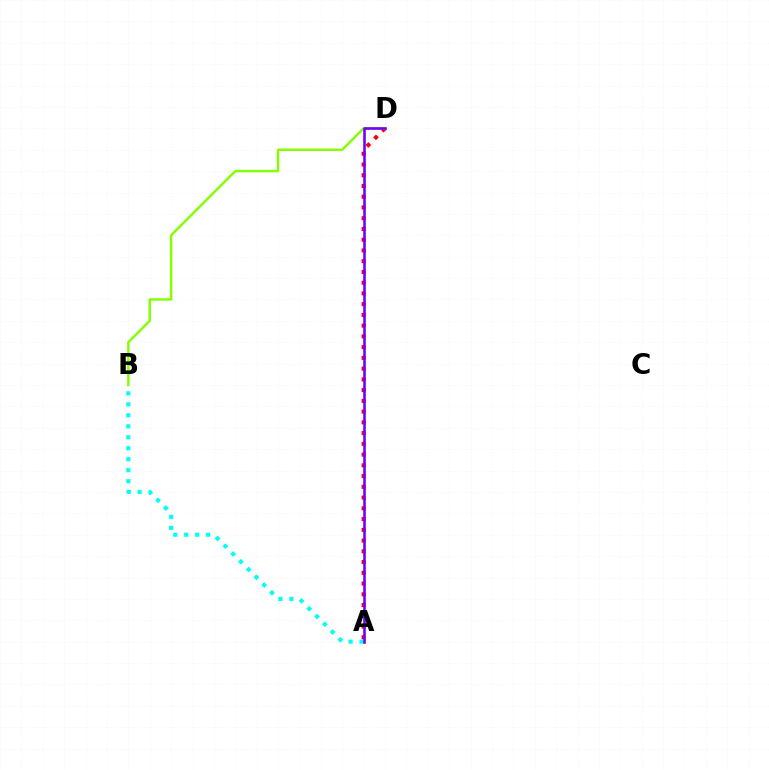{('A', 'D'): [{'color': '#ff0000', 'line_style': 'dotted', 'thickness': 2.92}, {'color': '#7200ff', 'line_style': 'solid', 'thickness': 1.87}], ('B', 'D'): [{'color': '#84ff00', 'line_style': 'solid', 'thickness': 1.76}], ('A', 'B'): [{'color': '#00fff6', 'line_style': 'dotted', 'thickness': 2.98}]}